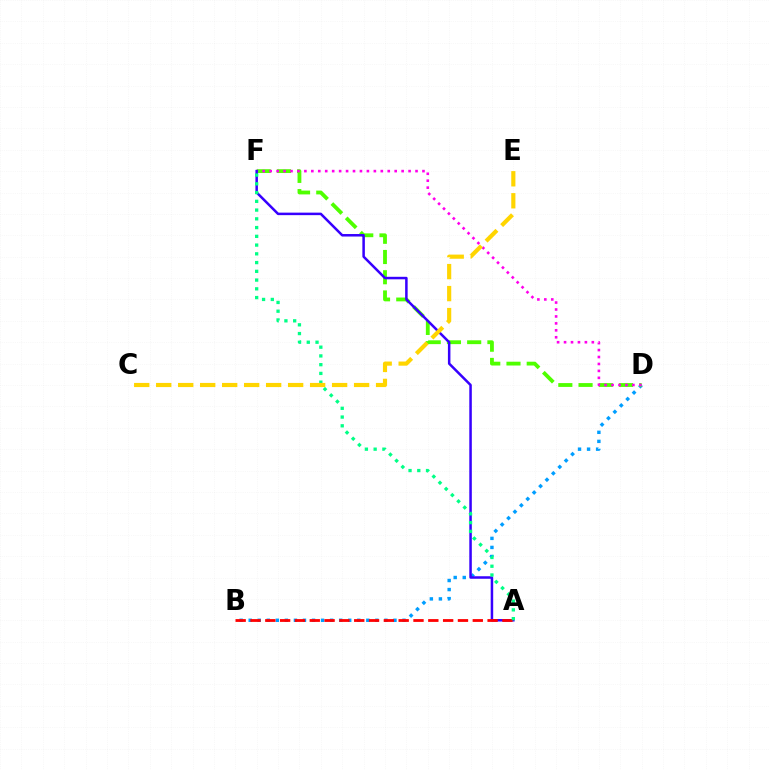{('B', 'D'): [{'color': '#009eff', 'line_style': 'dotted', 'thickness': 2.46}], ('D', 'F'): [{'color': '#4fff00', 'line_style': 'dashed', 'thickness': 2.75}, {'color': '#ff00ed', 'line_style': 'dotted', 'thickness': 1.89}], ('A', 'F'): [{'color': '#3700ff', 'line_style': 'solid', 'thickness': 1.81}, {'color': '#00ff86', 'line_style': 'dotted', 'thickness': 2.38}], ('A', 'B'): [{'color': '#ff0000', 'line_style': 'dashed', 'thickness': 2.01}], ('C', 'E'): [{'color': '#ffd500', 'line_style': 'dashed', 'thickness': 2.99}]}